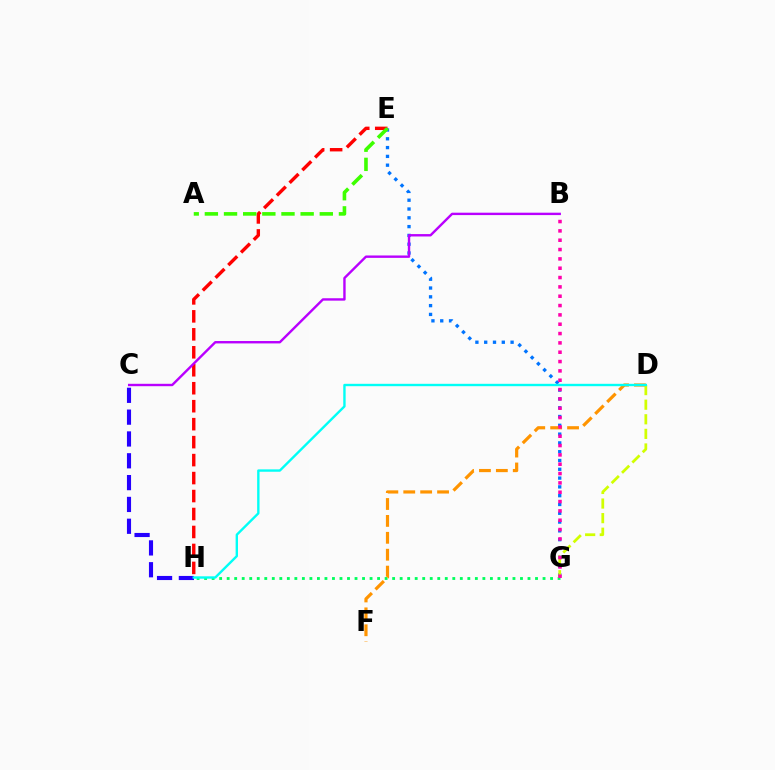{('E', 'G'): [{'color': '#0074ff', 'line_style': 'dotted', 'thickness': 2.39}], ('E', 'H'): [{'color': '#ff0000', 'line_style': 'dashed', 'thickness': 2.44}], ('C', 'H'): [{'color': '#2500ff', 'line_style': 'dashed', 'thickness': 2.96}], ('A', 'E'): [{'color': '#3dff00', 'line_style': 'dashed', 'thickness': 2.6}], ('G', 'H'): [{'color': '#00ff5c', 'line_style': 'dotted', 'thickness': 2.04}], ('B', 'C'): [{'color': '#b900ff', 'line_style': 'solid', 'thickness': 1.73}], ('D', 'F'): [{'color': '#ff9400', 'line_style': 'dashed', 'thickness': 2.3}], ('D', 'G'): [{'color': '#d1ff00', 'line_style': 'dashed', 'thickness': 1.98}], ('D', 'H'): [{'color': '#00fff6', 'line_style': 'solid', 'thickness': 1.71}], ('B', 'G'): [{'color': '#ff00ac', 'line_style': 'dotted', 'thickness': 2.54}]}